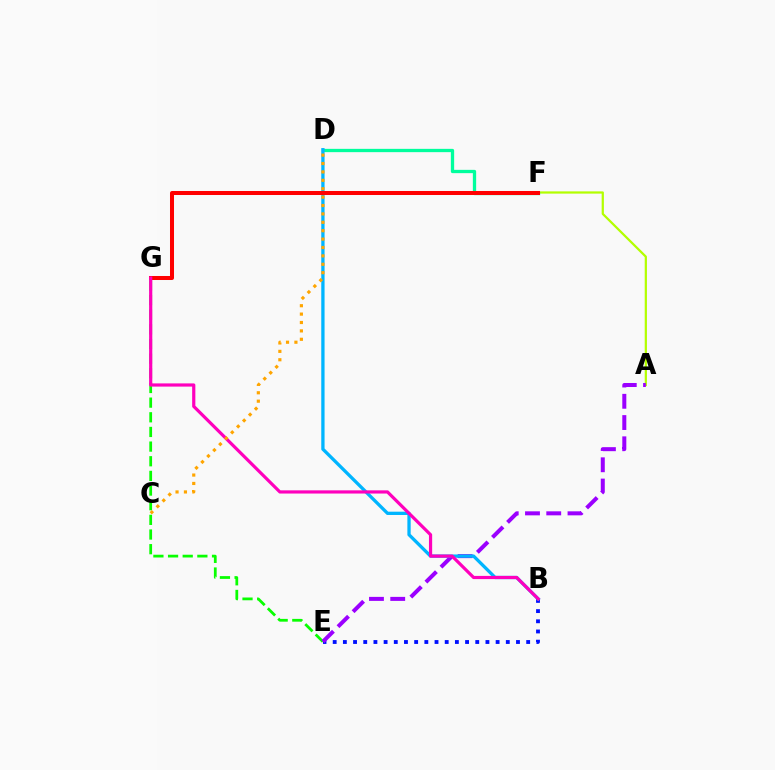{('B', 'E'): [{'color': '#0010ff', 'line_style': 'dotted', 'thickness': 2.77}], ('A', 'F'): [{'color': '#b3ff00', 'line_style': 'solid', 'thickness': 1.61}], ('D', 'F'): [{'color': '#00ff9d', 'line_style': 'solid', 'thickness': 2.37}], ('E', 'G'): [{'color': '#08ff00', 'line_style': 'dashed', 'thickness': 1.99}], ('A', 'E'): [{'color': '#9b00ff', 'line_style': 'dashed', 'thickness': 2.89}], ('B', 'D'): [{'color': '#00b5ff', 'line_style': 'solid', 'thickness': 2.37}], ('F', 'G'): [{'color': '#ff0000', 'line_style': 'solid', 'thickness': 2.89}], ('B', 'G'): [{'color': '#ff00bd', 'line_style': 'solid', 'thickness': 2.3}], ('C', 'D'): [{'color': '#ffa500', 'line_style': 'dotted', 'thickness': 2.28}]}